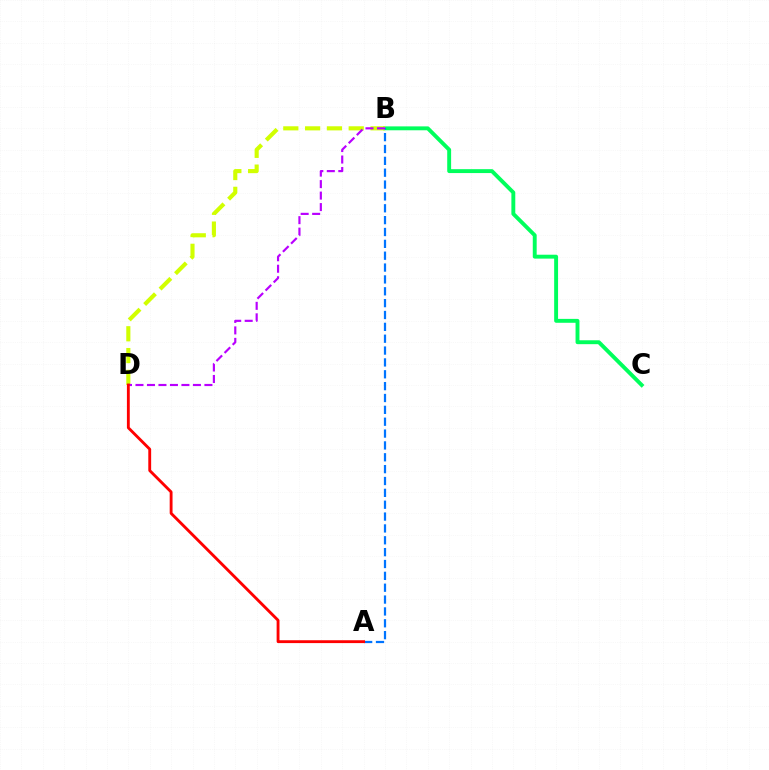{('B', 'C'): [{'color': '#00ff5c', 'line_style': 'solid', 'thickness': 2.81}], ('B', 'D'): [{'color': '#d1ff00', 'line_style': 'dashed', 'thickness': 2.96}, {'color': '#b900ff', 'line_style': 'dashed', 'thickness': 1.56}], ('A', 'B'): [{'color': '#0074ff', 'line_style': 'dashed', 'thickness': 1.61}], ('A', 'D'): [{'color': '#ff0000', 'line_style': 'solid', 'thickness': 2.05}]}